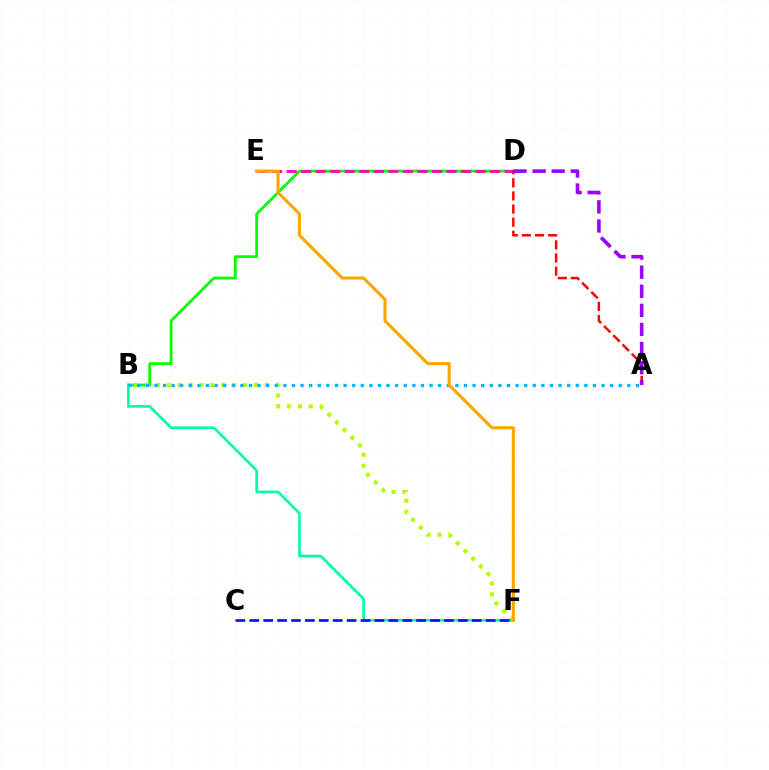{('B', 'D'): [{'color': '#08ff00', 'line_style': 'solid', 'thickness': 2.03}], ('B', 'F'): [{'color': '#b3ff00', 'line_style': 'dotted', 'thickness': 2.96}, {'color': '#00ff9d', 'line_style': 'solid', 'thickness': 1.9}], ('D', 'E'): [{'color': '#ff00bd', 'line_style': 'dashed', 'thickness': 1.97}], ('A', 'D'): [{'color': '#ff0000', 'line_style': 'dashed', 'thickness': 1.78}, {'color': '#9b00ff', 'line_style': 'dashed', 'thickness': 2.6}], ('A', 'B'): [{'color': '#00b5ff', 'line_style': 'dotted', 'thickness': 2.34}], ('E', 'F'): [{'color': '#ffa500', 'line_style': 'solid', 'thickness': 2.24}], ('C', 'F'): [{'color': '#0010ff', 'line_style': 'dashed', 'thickness': 1.89}]}